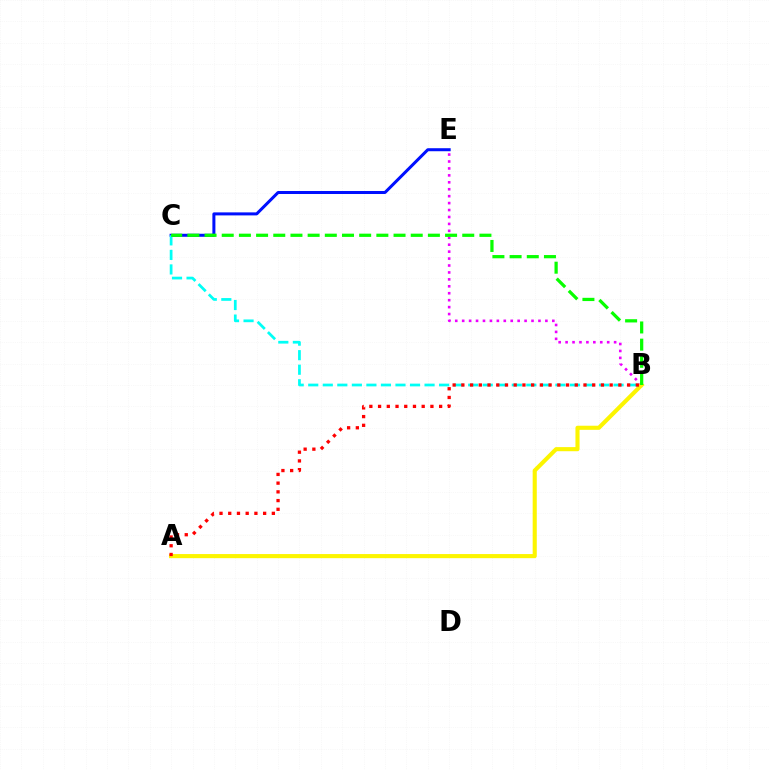{('B', 'E'): [{'color': '#ee00ff', 'line_style': 'dotted', 'thickness': 1.88}], ('A', 'B'): [{'color': '#fcf500', 'line_style': 'solid', 'thickness': 2.95}, {'color': '#ff0000', 'line_style': 'dotted', 'thickness': 2.37}], ('C', 'E'): [{'color': '#0010ff', 'line_style': 'solid', 'thickness': 2.17}], ('B', 'C'): [{'color': '#00fff6', 'line_style': 'dashed', 'thickness': 1.98}, {'color': '#08ff00', 'line_style': 'dashed', 'thickness': 2.33}]}